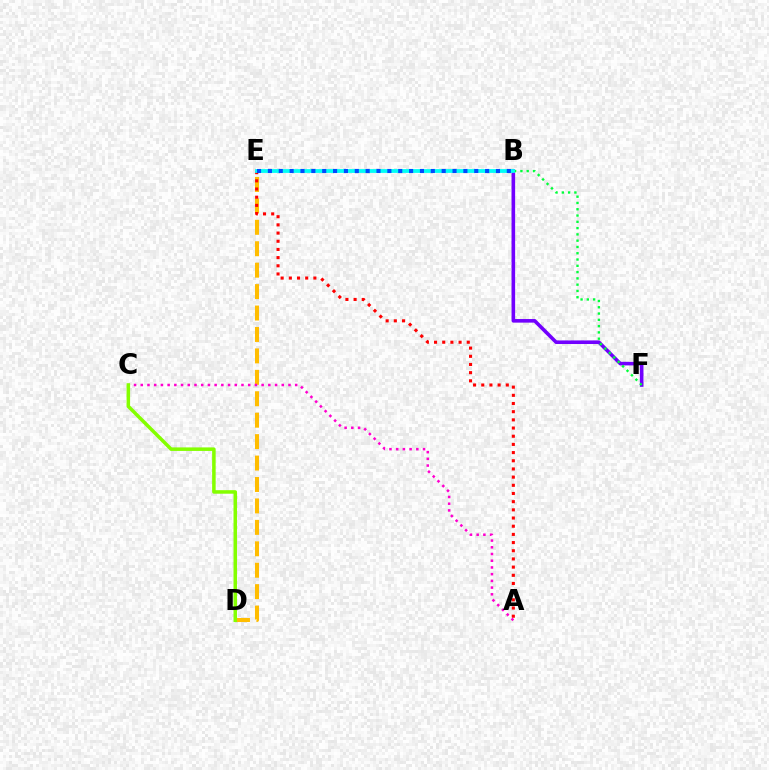{('B', 'F'): [{'color': '#7200ff', 'line_style': 'solid', 'thickness': 2.59}, {'color': '#00ff39', 'line_style': 'dotted', 'thickness': 1.71}], ('D', 'E'): [{'color': '#ffbd00', 'line_style': 'dashed', 'thickness': 2.91}], ('A', 'C'): [{'color': '#ff00cf', 'line_style': 'dotted', 'thickness': 1.82}], ('A', 'E'): [{'color': '#ff0000', 'line_style': 'dotted', 'thickness': 2.22}], ('B', 'E'): [{'color': '#00fff6', 'line_style': 'solid', 'thickness': 2.73}, {'color': '#004bff', 'line_style': 'dotted', 'thickness': 2.95}], ('C', 'D'): [{'color': '#84ff00', 'line_style': 'solid', 'thickness': 2.54}]}